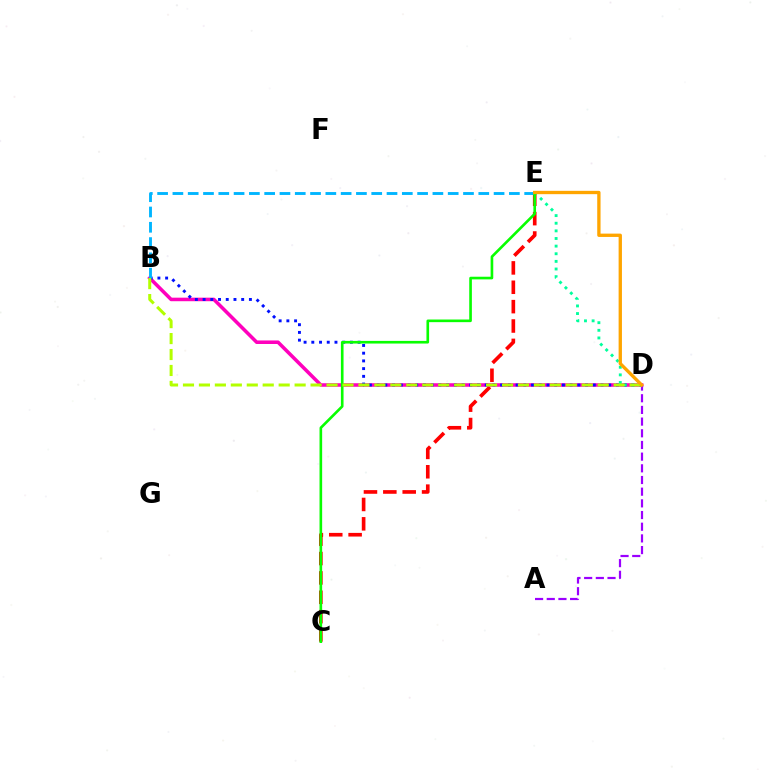{('C', 'E'): [{'color': '#ff0000', 'line_style': 'dashed', 'thickness': 2.63}, {'color': '#08ff00', 'line_style': 'solid', 'thickness': 1.9}], ('B', 'D'): [{'color': '#ff00bd', 'line_style': 'solid', 'thickness': 2.55}, {'color': '#0010ff', 'line_style': 'dotted', 'thickness': 2.1}, {'color': '#b3ff00', 'line_style': 'dashed', 'thickness': 2.17}], ('A', 'D'): [{'color': '#9b00ff', 'line_style': 'dashed', 'thickness': 1.59}], ('D', 'E'): [{'color': '#00ff9d', 'line_style': 'dotted', 'thickness': 2.07}, {'color': '#ffa500', 'line_style': 'solid', 'thickness': 2.39}], ('B', 'E'): [{'color': '#00b5ff', 'line_style': 'dashed', 'thickness': 2.08}]}